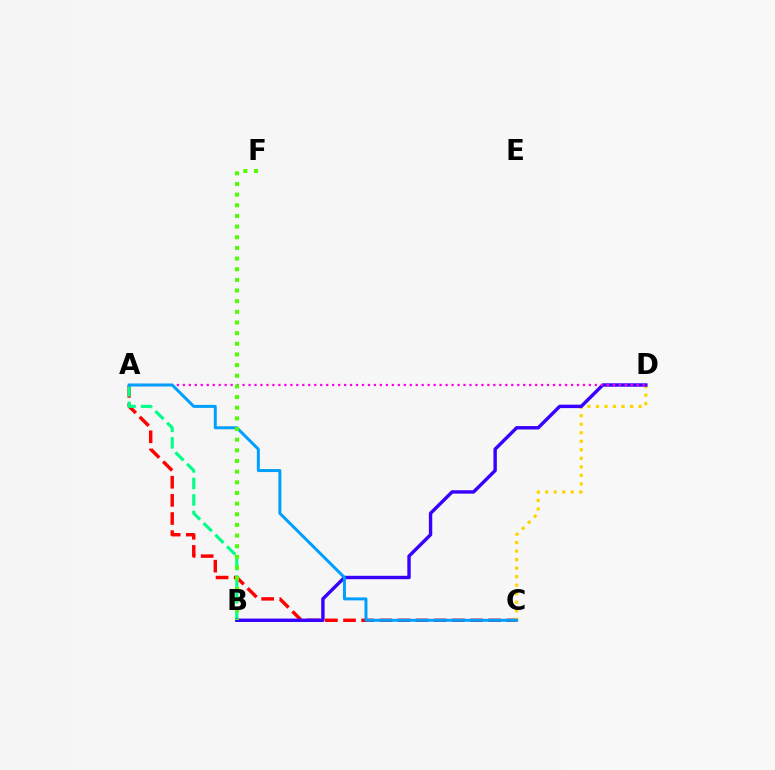{('A', 'C'): [{'color': '#ff0000', 'line_style': 'dashed', 'thickness': 2.46}, {'color': '#009eff', 'line_style': 'solid', 'thickness': 2.15}], ('C', 'D'): [{'color': '#ffd500', 'line_style': 'dotted', 'thickness': 2.31}], ('A', 'B'): [{'color': '#00ff86', 'line_style': 'dashed', 'thickness': 2.24}], ('B', 'D'): [{'color': '#3700ff', 'line_style': 'solid', 'thickness': 2.45}], ('A', 'D'): [{'color': '#ff00ed', 'line_style': 'dotted', 'thickness': 1.62}], ('B', 'F'): [{'color': '#4fff00', 'line_style': 'dotted', 'thickness': 2.89}]}